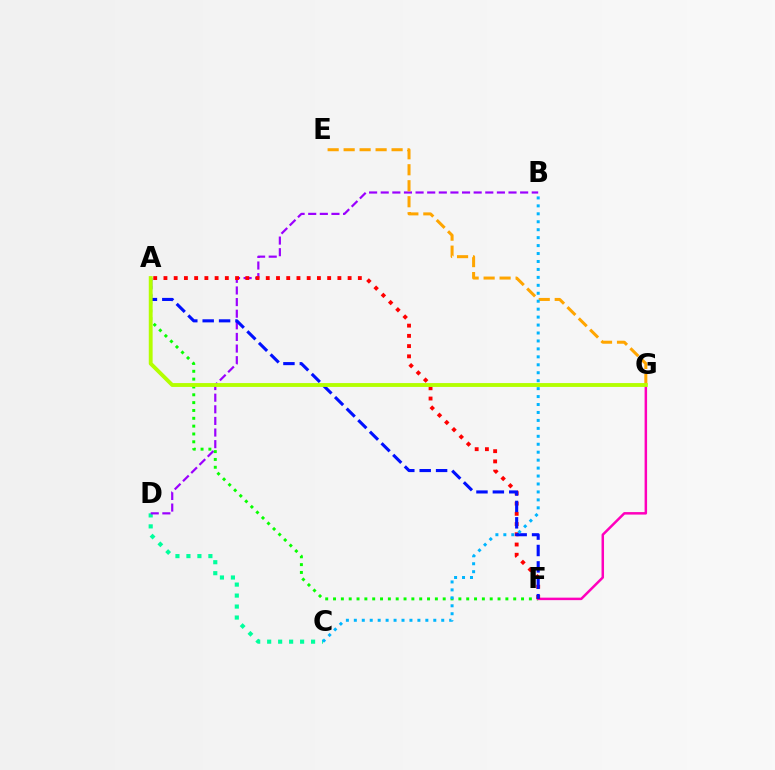{('C', 'D'): [{'color': '#00ff9d', 'line_style': 'dotted', 'thickness': 2.98}], ('B', 'D'): [{'color': '#9b00ff', 'line_style': 'dashed', 'thickness': 1.58}], ('A', 'F'): [{'color': '#08ff00', 'line_style': 'dotted', 'thickness': 2.13}, {'color': '#ff0000', 'line_style': 'dotted', 'thickness': 2.78}, {'color': '#0010ff', 'line_style': 'dashed', 'thickness': 2.23}], ('F', 'G'): [{'color': '#ff00bd', 'line_style': 'solid', 'thickness': 1.8}], ('E', 'G'): [{'color': '#ffa500', 'line_style': 'dashed', 'thickness': 2.17}], ('B', 'C'): [{'color': '#00b5ff', 'line_style': 'dotted', 'thickness': 2.16}], ('A', 'G'): [{'color': '#b3ff00', 'line_style': 'solid', 'thickness': 2.78}]}